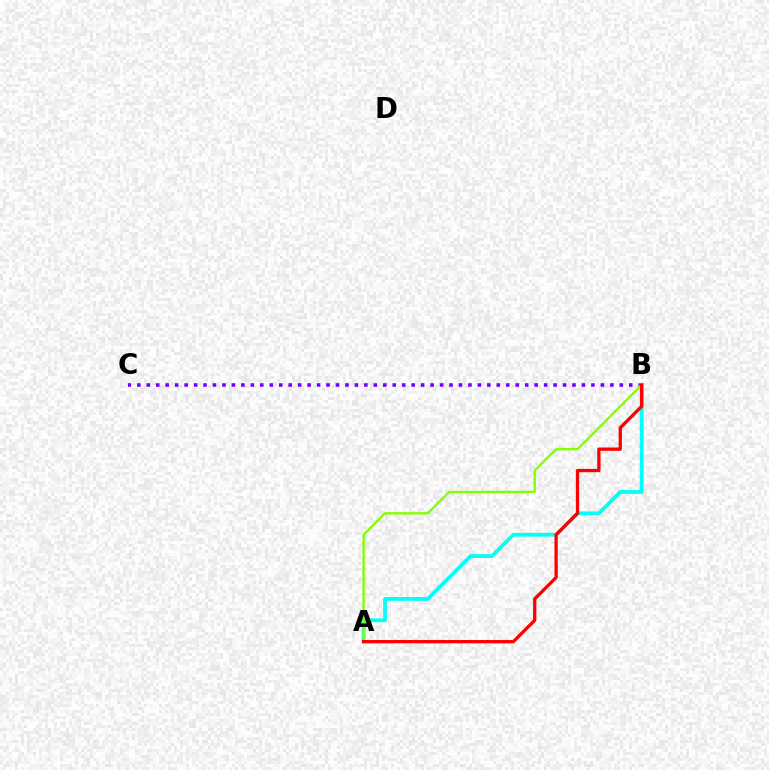{('B', 'C'): [{'color': '#7200ff', 'line_style': 'dotted', 'thickness': 2.57}], ('A', 'B'): [{'color': '#00fff6', 'line_style': 'solid', 'thickness': 2.72}, {'color': '#84ff00', 'line_style': 'solid', 'thickness': 1.7}, {'color': '#ff0000', 'line_style': 'solid', 'thickness': 2.38}]}